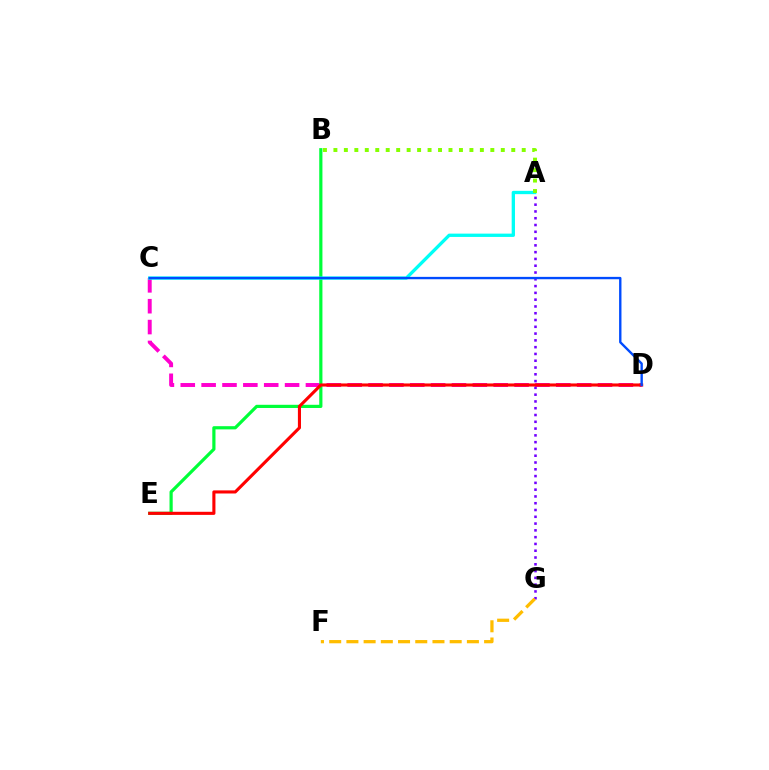{('C', 'D'): [{'color': '#ff00cf', 'line_style': 'dashed', 'thickness': 2.83}, {'color': '#004bff', 'line_style': 'solid', 'thickness': 1.71}], ('B', 'E'): [{'color': '#00ff39', 'line_style': 'solid', 'thickness': 2.3}], ('A', 'G'): [{'color': '#7200ff', 'line_style': 'dotted', 'thickness': 1.84}], ('A', 'C'): [{'color': '#00fff6', 'line_style': 'solid', 'thickness': 2.39}], ('A', 'B'): [{'color': '#84ff00', 'line_style': 'dotted', 'thickness': 2.84}], ('D', 'E'): [{'color': '#ff0000', 'line_style': 'solid', 'thickness': 2.23}], ('F', 'G'): [{'color': '#ffbd00', 'line_style': 'dashed', 'thickness': 2.34}]}